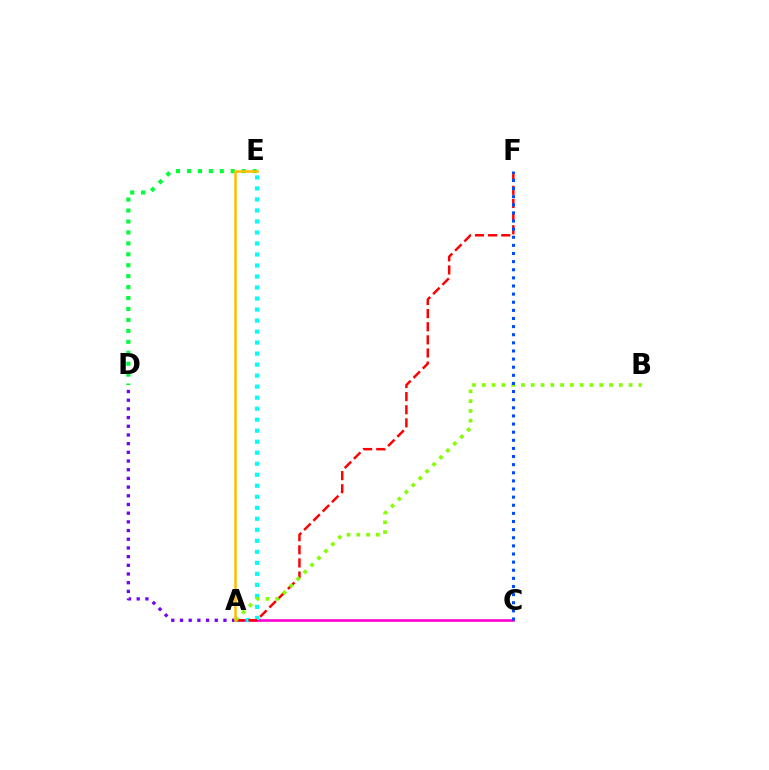{('A', 'C'): [{'color': '#ff00cf', 'line_style': 'solid', 'thickness': 1.9}], ('D', 'E'): [{'color': '#00ff39', 'line_style': 'dotted', 'thickness': 2.97}], ('A', 'D'): [{'color': '#7200ff', 'line_style': 'dotted', 'thickness': 2.36}], ('A', 'E'): [{'color': '#00fff6', 'line_style': 'dotted', 'thickness': 2.99}, {'color': '#ffbd00', 'line_style': 'solid', 'thickness': 1.82}], ('A', 'F'): [{'color': '#ff0000', 'line_style': 'dashed', 'thickness': 1.78}], ('A', 'B'): [{'color': '#84ff00', 'line_style': 'dotted', 'thickness': 2.66}], ('C', 'F'): [{'color': '#004bff', 'line_style': 'dotted', 'thickness': 2.21}]}